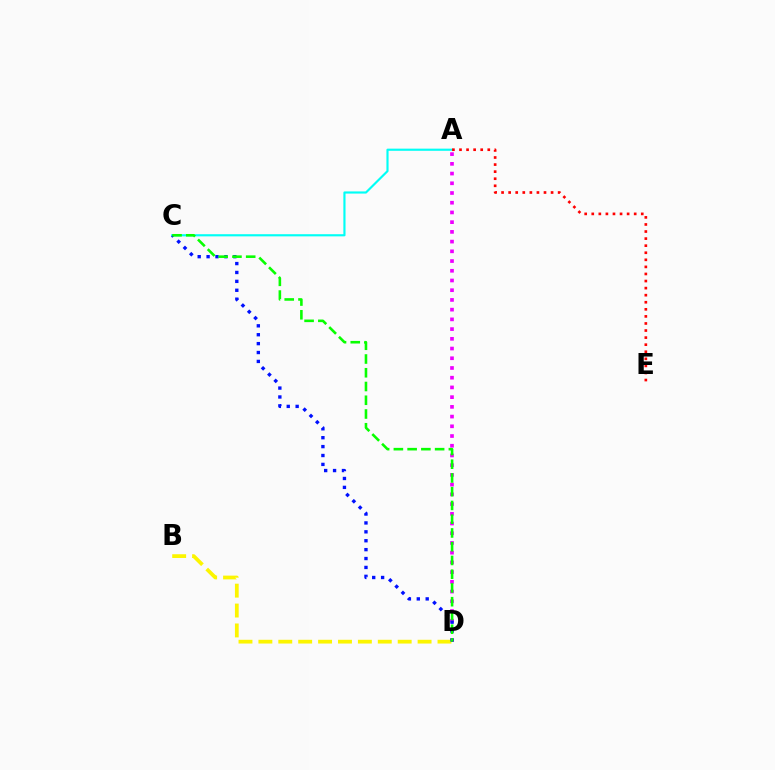{('A', 'C'): [{'color': '#00fff6', 'line_style': 'solid', 'thickness': 1.55}], ('A', 'D'): [{'color': '#ee00ff', 'line_style': 'dotted', 'thickness': 2.64}], ('B', 'D'): [{'color': '#fcf500', 'line_style': 'dashed', 'thickness': 2.7}], ('C', 'D'): [{'color': '#0010ff', 'line_style': 'dotted', 'thickness': 2.42}, {'color': '#08ff00', 'line_style': 'dashed', 'thickness': 1.87}], ('A', 'E'): [{'color': '#ff0000', 'line_style': 'dotted', 'thickness': 1.92}]}